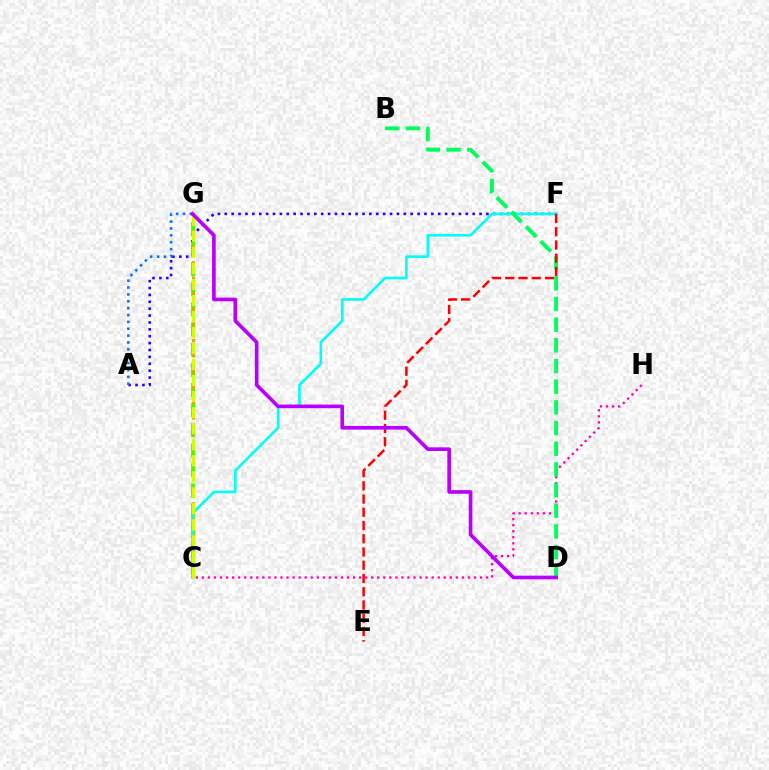{('A', 'F'): [{'color': '#2500ff', 'line_style': 'dotted', 'thickness': 1.87}], ('C', 'G'): [{'color': '#3dff00', 'line_style': 'dashed', 'thickness': 2.73}, {'color': '#ff9400', 'line_style': 'dotted', 'thickness': 2.11}, {'color': '#d1ff00', 'line_style': 'dashed', 'thickness': 2.18}], ('C', 'F'): [{'color': '#00fff6', 'line_style': 'solid', 'thickness': 1.89}], ('A', 'G'): [{'color': '#0074ff', 'line_style': 'dotted', 'thickness': 1.87}], ('C', 'H'): [{'color': '#ff00ac', 'line_style': 'dotted', 'thickness': 1.64}], ('B', 'D'): [{'color': '#00ff5c', 'line_style': 'dashed', 'thickness': 2.81}], ('E', 'F'): [{'color': '#ff0000', 'line_style': 'dashed', 'thickness': 1.8}], ('D', 'G'): [{'color': '#b900ff', 'line_style': 'solid', 'thickness': 2.63}]}